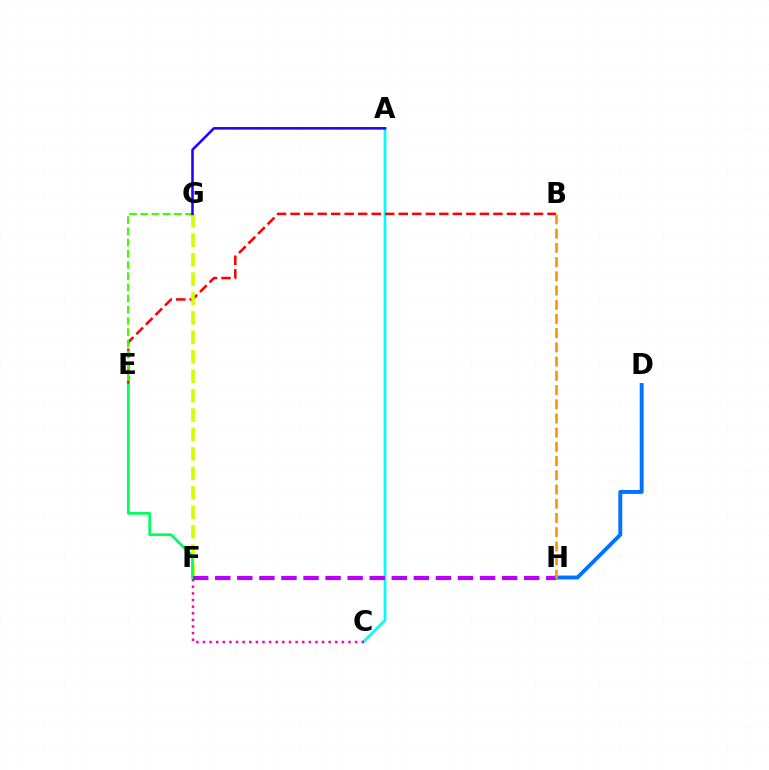{('D', 'H'): [{'color': '#0074ff', 'line_style': 'solid', 'thickness': 2.82}], ('A', 'C'): [{'color': '#00fff6', 'line_style': 'solid', 'thickness': 1.98}], ('B', 'E'): [{'color': '#ff0000', 'line_style': 'dashed', 'thickness': 1.84}], ('F', 'G'): [{'color': '#d1ff00', 'line_style': 'dashed', 'thickness': 2.64}], ('C', 'F'): [{'color': '#ff00ac', 'line_style': 'dotted', 'thickness': 1.8}], ('E', 'G'): [{'color': '#3dff00', 'line_style': 'dashed', 'thickness': 1.52}], ('A', 'G'): [{'color': '#2500ff', 'line_style': 'solid', 'thickness': 1.85}], ('E', 'F'): [{'color': '#00ff5c', 'line_style': 'solid', 'thickness': 1.98}], ('F', 'H'): [{'color': '#b900ff', 'line_style': 'dashed', 'thickness': 3.0}], ('B', 'H'): [{'color': '#ff9400', 'line_style': 'dashed', 'thickness': 1.93}]}